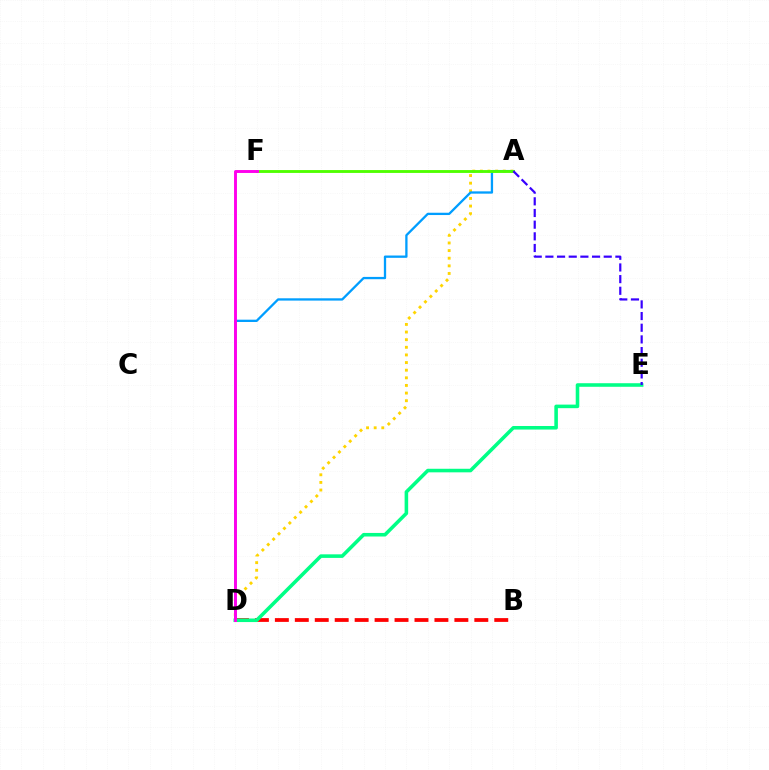{('B', 'D'): [{'color': '#ff0000', 'line_style': 'dashed', 'thickness': 2.71}], ('A', 'D'): [{'color': '#ffd500', 'line_style': 'dotted', 'thickness': 2.07}, {'color': '#009eff', 'line_style': 'solid', 'thickness': 1.66}], ('A', 'F'): [{'color': '#4fff00', 'line_style': 'solid', 'thickness': 2.06}], ('D', 'E'): [{'color': '#00ff86', 'line_style': 'solid', 'thickness': 2.57}], ('D', 'F'): [{'color': '#ff00ed', 'line_style': 'solid', 'thickness': 2.1}], ('A', 'E'): [{'color': '#3700ff', 'line_style': 'dashed', 'thickness': 1.59}]}